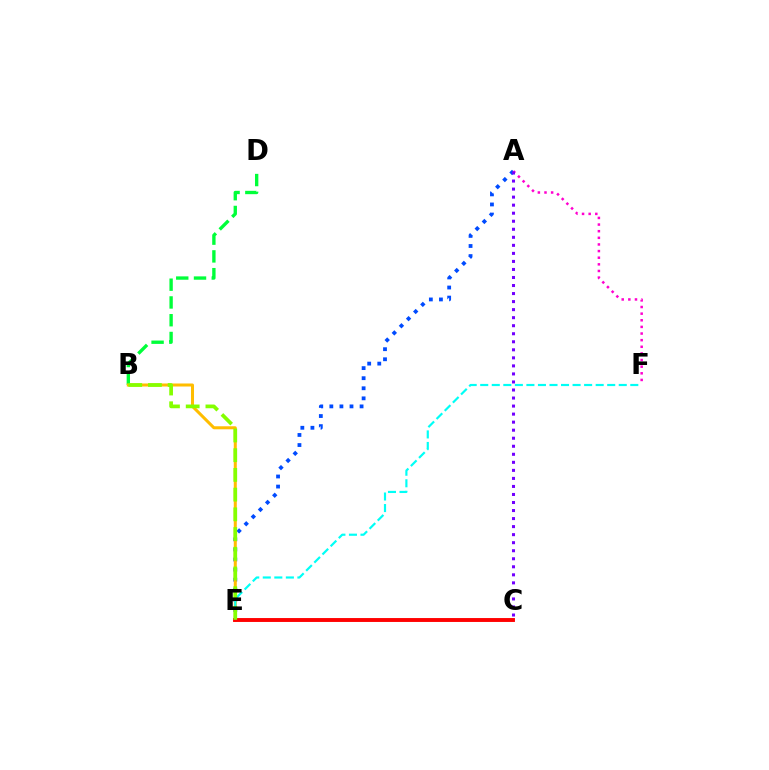{('B', 'D'): [{'color': '#00ff39', 'line_style': 'dashed', 'thickness': 2.41}], ('A', 'E'): [{'color': '#004bff', 'line_style': 'dotted', 'thickness': 2.74}], ('B', 'E'): [{'color': '#ffbd00', 'line_style': 'solid', 'thickness': 2.18}, {'color': '#84ff00', 'line_style': 'dashed', 'thickness': 2.68}], ('E', 'F'): [{'color': '#00fff6', 'line_style': 'dashed', 'thickness': 1.57}], ('A', 'F'): [{'color': '#ff00cf', 'line_style': 'dotted', 'thickness': 1.8}], ('C', 'E'): [{'color': '#ff0000', 'line_style': 'solid', 'thickness': 2.81}], ('A', 'C'): [{'color': '#7200ff', 'line_style': 'dotted', 'thickness': 2.18}]}